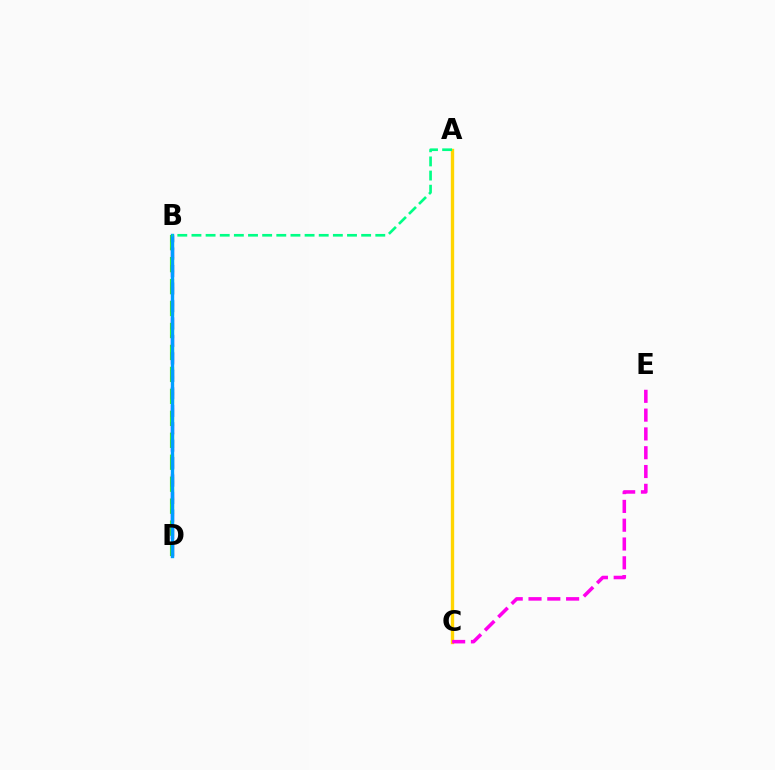{('B', 'D'): [{'color': '#4fff00', 'line_style': 'dashed', 'thickness': 2.98}, {'color': '#ff0000', 'line_style': 'dotted', 'thickness': 2.19}, {'color': '#3700ff', 'line_style': 'dashed', 'thickness': 2.37}, {'color': '#009eff', 'line_style': 'solid', 'thickness': 2.42}], ('A', 'C'): [{'color': '#ffd500', 'line_style': 'solid', 'thickness': 2.42}], ('C', 'E'): [{'color': '#ff00ed', 'line_style': 'dashed', 'thickness': 2.55}], ('A', 'B'): [{'color': '#00ff86', 'line_style': 'dashed', 'thickness': 1.92}]}